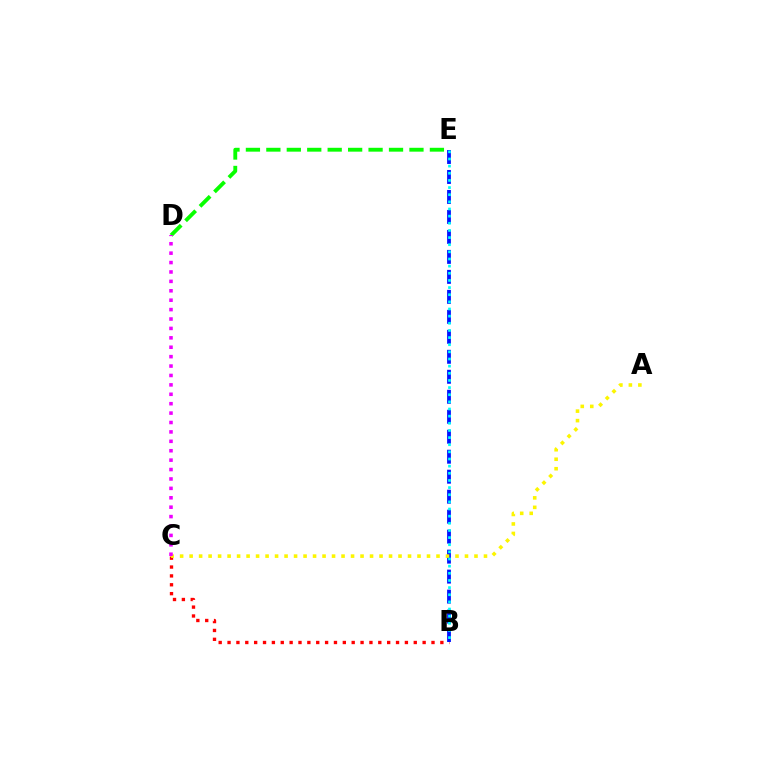{('D', 'E'): [{'color': '#08ff00', 'line_style': 'dashed', 'thickness': 2.78}], ('B', 'C'): [{'color': '#ff0000', 'line_style': 'dotted', 'thickness': 2.41}], ('B', 'E'): [{'color': '#0010ff', 'line_style': 'dashed', 'thickness': 2.71}, {'color': '#00fff6', 'line_style': 'dotted', 'thickness': 1.94}], ('A', 'C'): [{'color': '#fcf500', 'line_style': 'dotted', 'thickness': 2.58}], ('C', 'D'): [{'color': '#ee00ff', 'line_style': 'dotted', 'thickness': 2.56}]}